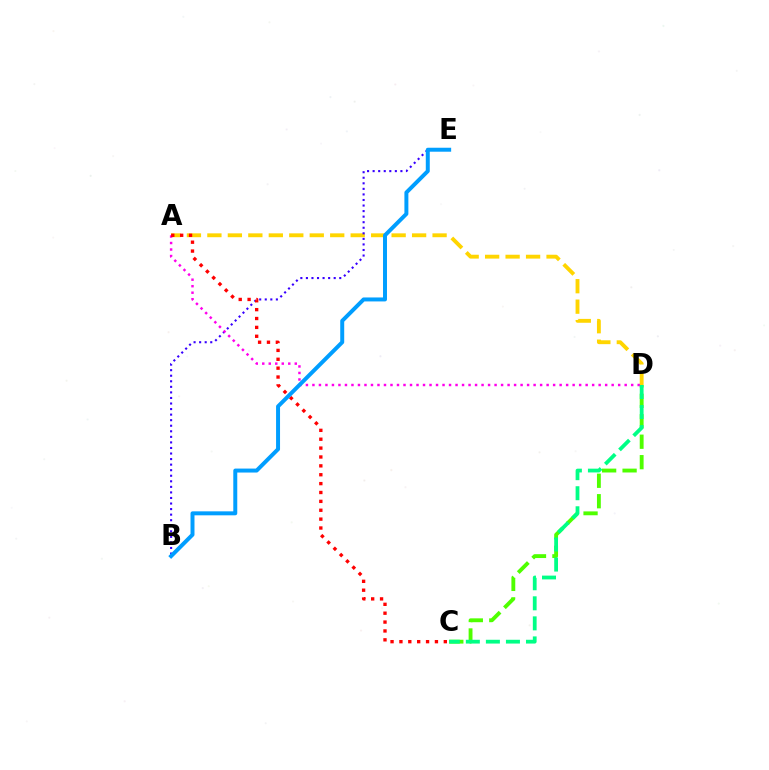{('C', 'D'): [{'color': '#4fff00', 'line_style': 'dashed', 'thickness': 2.78}, {'color': '#00ff86', 'line_style': 'dashed', 'thickness': 2.72}], ('A', 'D'): [{'color': '#ffd500', 'line_style': 'dashed', 'thickness': 2.78}, {'color': '#ff00ed', 'line_style': 'dotted', 'thickness': 1.77}], ('B', 'E'): [{'color': '#3700ff', 'line_style': 'dotted', 'thickness': 1.51}, {'color': '#009eff', 'line_style': 'solid', 'thickness': 2.86}], ('A', 'C'): [{'color': '#ff0000', 'line_style': 'dotted', 'thickness': 2.41}]}